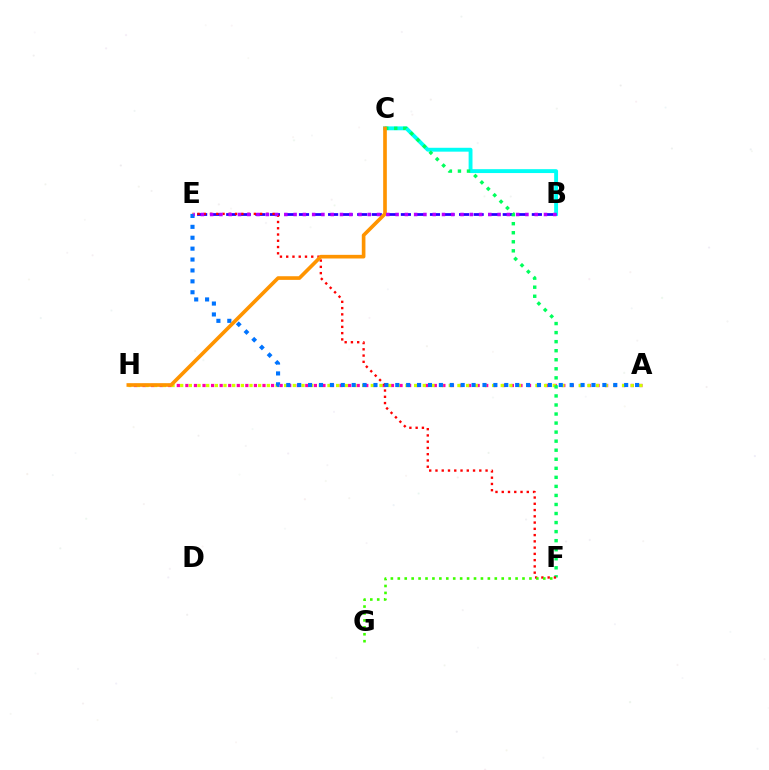{('B', 'C'): [{'color': '#00fff6', 'line_style': 'solid', 'thickness': 2.79}], ('A', 'H'): [{'color': '#ff00ac', 'line_style': 'dotted', 'thickness': 2.33}, {'color': '#d1ff00', 'line_style': 'dotted', 'thickness': 2.35}], ('B', 'E'): [{'color': '#2500ff', 'line_style': 'dashed', 'thickness': 1.98}, {'color': '#b900ff', 'line_style': 'dotted', 'thickness': 2.52}], ('C', 'F'): [{'color': '#00ff5c', 'line_style': 'dotted', 'thickness': 2.46}], ('E', 'F'): [{'color': '#ff0000', 'line_style': 'dotted', 'thickness': 1.7}], ('F', 'G'): [{'color': '#3dff00', 'line_style': 'dotted', 'thickness': 1.88}], ('A', 'E'): [{'color': '#0074ff', 'line_style': 'dotted', 'thickness': 2.96}], ('C', 'H'): [{'color': '#ff9400', 'line_style': 'solid', 'thickness': 2.63}]}